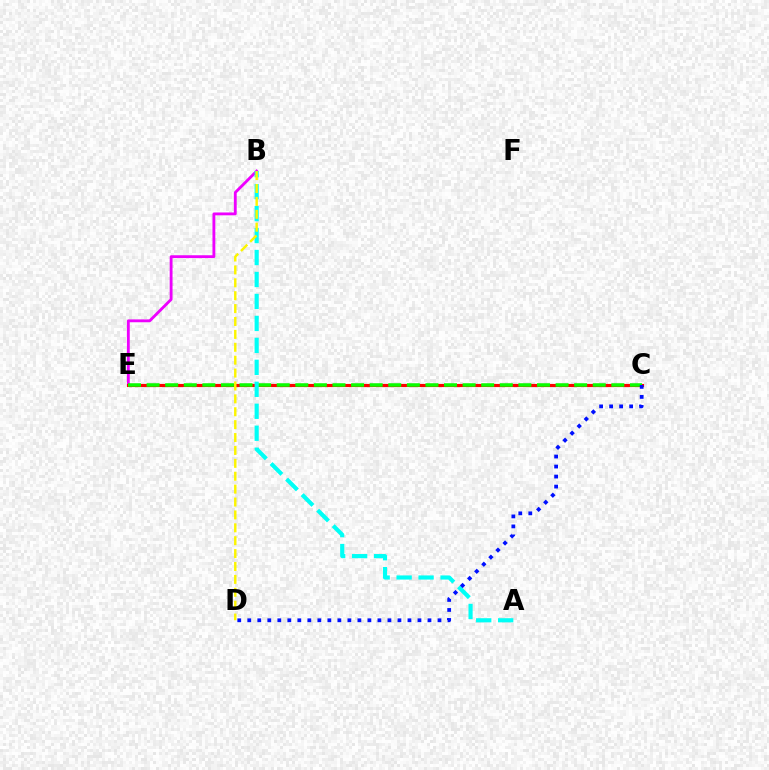{('B', 'E'): [{'color': '#ee00ff', 'line_style': 'solid', 'thickness': 2.04}], ('C', 'E'): [{'color': '#ff0000', 'line_style': 'solid', 'thickness': 2.26}, {'color': '#08ff00', 'line_style': 'dashed', 'thickness': 2.53}], ('A', 'B'): [{'color': '#00fff6', 'line_style': 'dashed', 'thickness': 2.98}], ('B', 'D'): [{'color': '#fcf500', 'line_style': 'dashed', 'thickness': 1.75}], ('C', 'D'): [{'color': '#0010ff', 'line_style': 'dotted', 'thickness': 2.72}]}